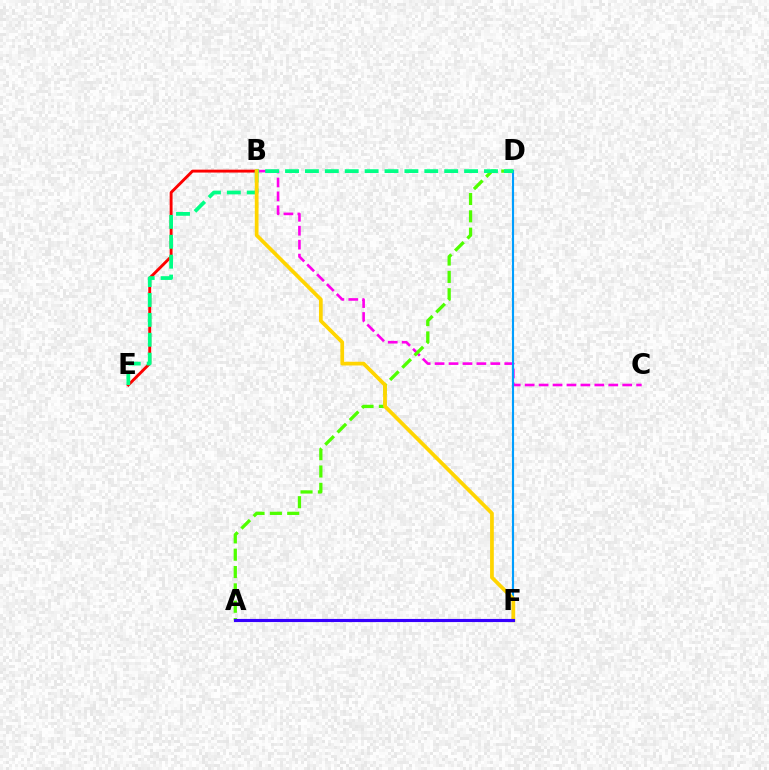{('B', 'E'): [{'color': '#ff0000', 'line_style': 'solid', 'thickness': 2.08}], ('B', 'C'): [{'color': '#ff00ed', 'line_style': 'dashed', 'thickness': 1.89}], ('A', 'D'): [{'color': '#4fff00', 'line_style': 'dashed', 'thickness': 2.36}], ('D', 'F'): [{'color': '#009eff', 'line_style': 'solid', 'thickness': 1.53}], ('D', 'E'): [{'color': '#00ff86', 'line_style': 'dashed', 'thickness': 2.7}], ('B', 'F'): [{'color': '#ffd500', 'line_style': 'solid', 'thickness': 2.69}], ('A', 'F'): [{'color': '#3700ff', 'line_style': 'solid', 'thickness': 2.26}]}